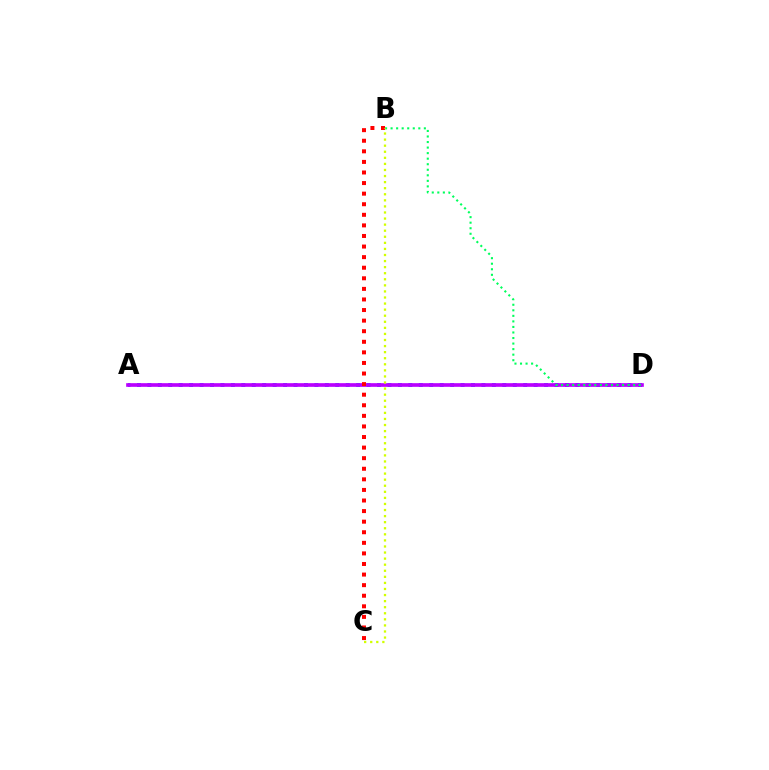{('A', 'D'): [{'color': '#0074ff', 'line_style': 'dotted', 'thickness': 2.84}, {'color': '#b900ff', 'line_style': 'solid', 'thickness': 2.64}], ('B', 'D'): [{'color': '#00ff5c', 'line_style': 'dotted', 'thickness': 1.51}], ('B', 'C'): [{'color': '#ff0000', 'line_style': 'dotted', 'thickness': 2.87}, {'color': '#d1ff00', 'line_style': 'dotted', 'thickness': 1.65}]}